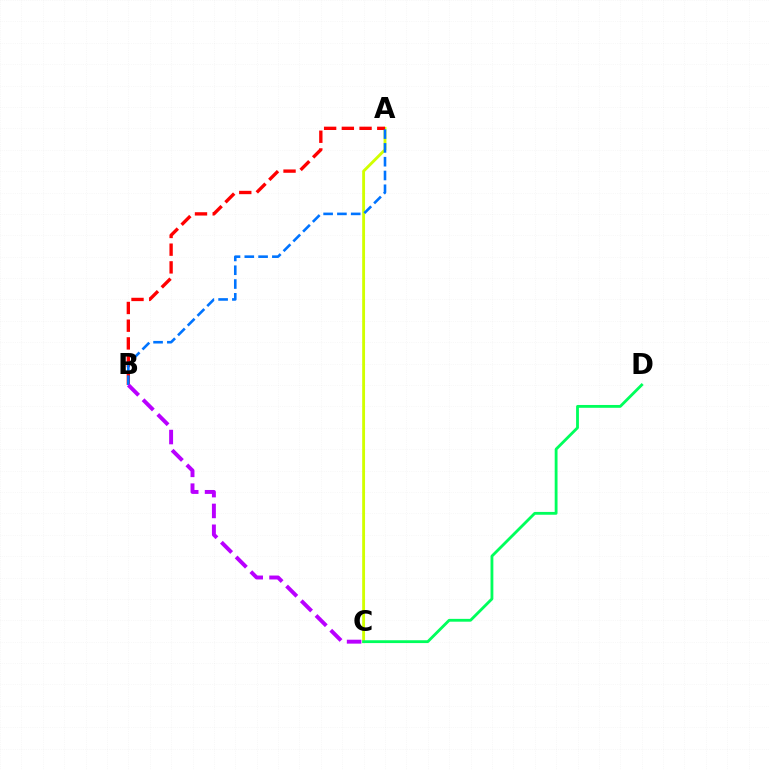{('A', 'C'): [{'color': '#d1ff00', 'line_style': 'solid', 'thickness': 2.06}], ('C', 'D'): [{'color': '#00ff5c', 'line_style': 'solid', 'thickness': 2.03}], ('A', 'B'): [{'color': '#ff0000', 'line_style': 'dashed', 'thickness': 2.41}, {'color': '#0074ff', 'line_style': 'dashed', 'thickness': 1.87}], ('B', 'C'): [{'color': '#b900ff', 'line_style': 'dashed', 'thickness': 2.83}]}